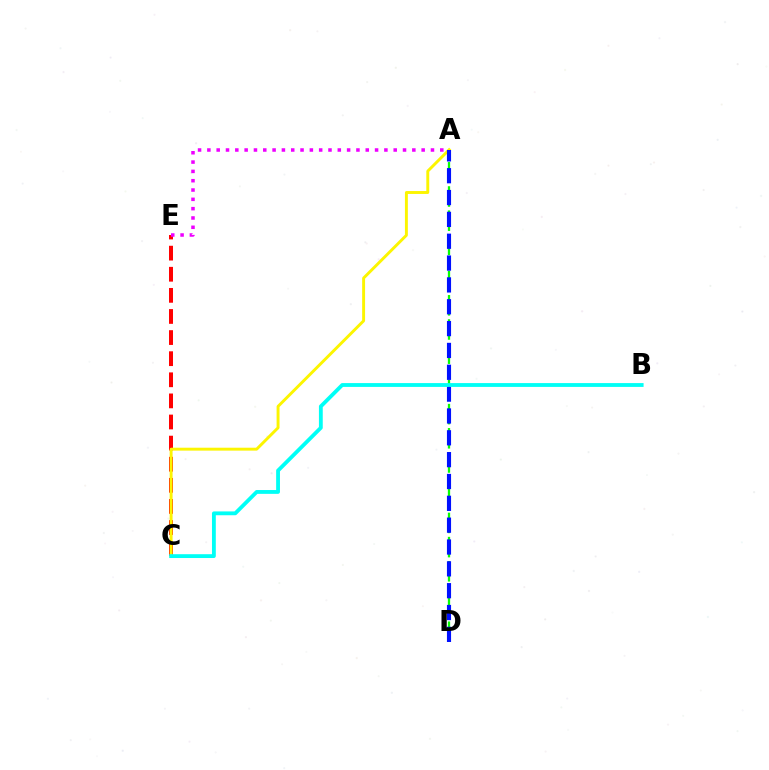{('C', 'E'): [{'color': '#ff0000', 'line_style': 'dashed', 'thickness': 2.87}], ('A', 'C'): [{'color': '#fcf500', 'line_style': 'solid', 'thickness': 2.1}], ('A', 'D'): [{'color': '#08ff00', 'line_style': 'dashed', 'thickness': 1.64}, {'color': '#0010ff', 'line_style': 'dashed', 'thickness': 2.97}], ('B', 'C'): [{'color': '#00fff6', 'line_style': 'solid', 'thickness': 2.75}], ('A', 'E'): [{'color': '#ee00ff', 'line_style': 'dotted', 'thickness': 2.53}]}